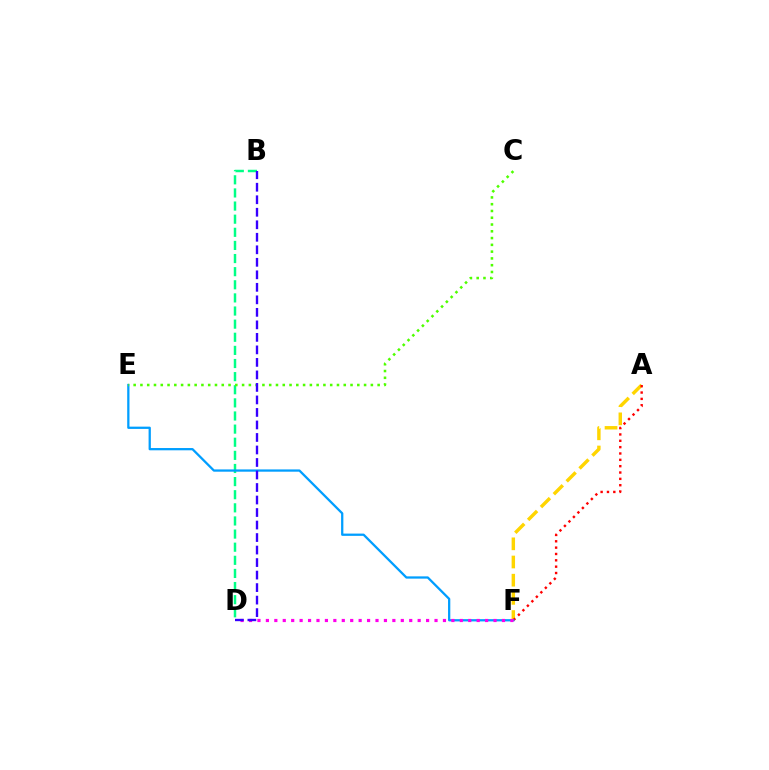{('A', 'F'): [{'color': '#ffd500', 'line_style': 'dashed', 'thickness': 2.47}, {'color': '#ff0000', 'line_style': 'dotted', 'thickness': 1.72}], ('B', 'D'): [{'color': '#00ff86', 'line_style': 'dashed', 'thickness': 1.78}, {'color': '#3700ff', 'line_style': 'dashed', 'thickness': 1.7}], ('E', 'F'): [{'color': '#009eff', 'line_style': 'solid', 'thickness': 1.64}], ('D', 'F'): [{'color': '#ff00ed', 'line_style': 'dotted', 'thickness': 2.29}], ('C', 'E'): [{'color': '#4fff00', 'line_style': 'dotted', 'thickness': 1.84}]}